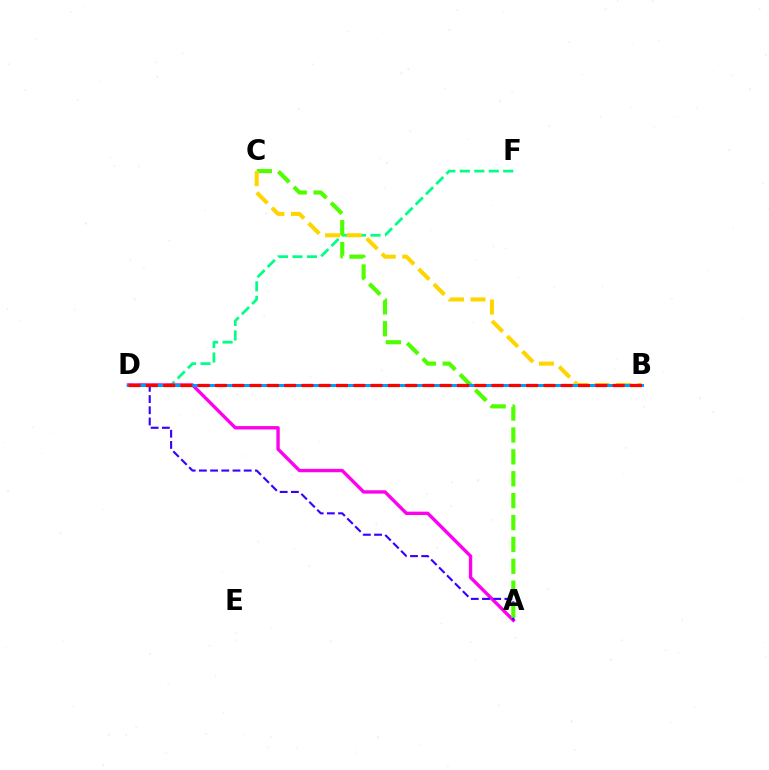{('D', 'F'): [{'color': '#00ff86', 'line_style': 'dashed', 'thickness': 1.97}], ('A', 'D'): [{'color': '#ff00ed', 'line_style': 'solid', 'thickness': 2.42}, {'color': '#3700ff', 'line_style': 'dashed', 'thickness': 1.52}], ('A', 'C'): [{'color': '#4fff00', 'line_style': 'dashed', 'thickness': 2.97}], ('B', 'C'): [{'color': '#ffd500', 'line_style': 'dashed', 'thickness': 2.92}], ('B', 'D'): [{'color': '#009eff', 'line_style': 'solid', 'thickness': 2.14}, {'color': '#ff0000', 'line_style': 'dashed', 'thickness': 2.35}]}